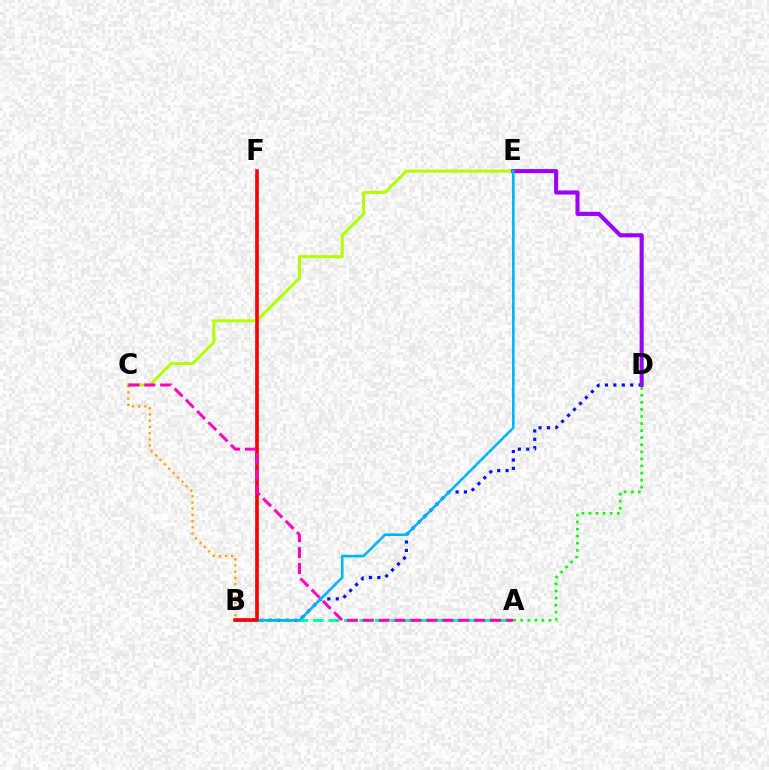{('A', 'D'): [{'color': '#08ff00', 'line_style': 'dotted', 'thickness': 1.92}], ('C', 'E'): [{'color': '#b3ff00', 'line_style': 'solid', 'thickness': 2.18}], ('B', 'D'): [{'color': '#0010ff', 'line_style': 'dotted', 'thickness': 2.29}], ('D', 'E'): [{'color': '#9b00ff', 'line_style': 'solid', 'thickness': 2.94}], ('A', 'B'): [{'color': '#00ff9d', 'line_style': 'dashed', 'thickness': 2.1}], ('B', 'E'): [{'color': '#00b5ff', 'line_style': 'solid', 'thickness': 1.89}], ('B', 'C'): [{'color': '#ffa500', 'line_style': 'dotted', 'thickness': 1.69}], ('B', 'F'): [{'color': '#ff0000', 'line_style': 'solid', 'thickness': 2.63}], ('A', 'C'): [{'color': '#ff00bd', 'line_style': 'dashed', 'thickness': 2.16}]}